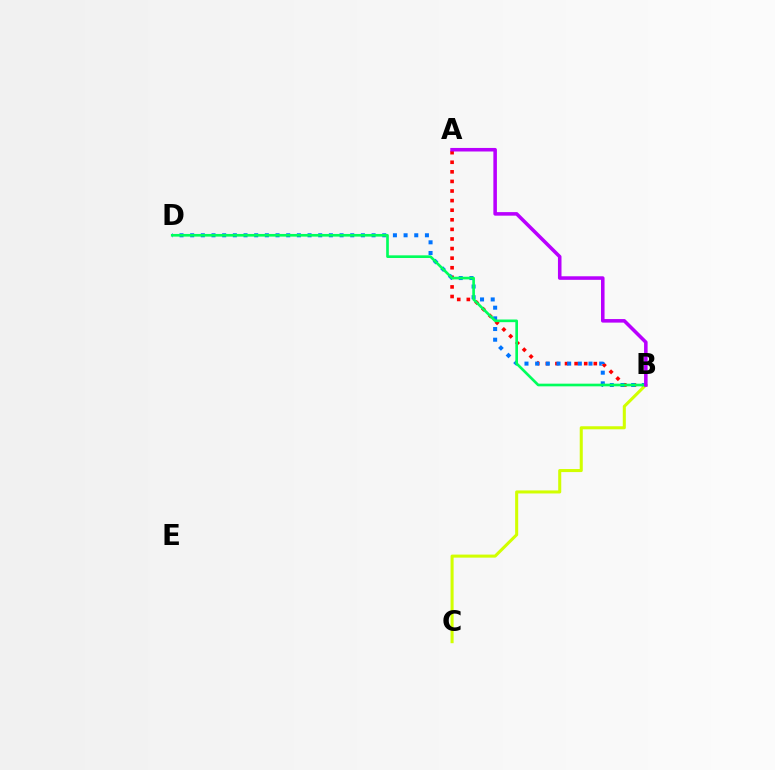{('A', 'B'): [{'color': '#ff0000', 'line_style': 'dotted', 'thickness': 2.61}, {'color': '#b900ff', 'line_style': 'solid', 'thickness': 2.56}], ('B', 'D'): [{'color': '#0074ff', 'line_style': 'dotted', 'thickness': 2.9}, {'color': '#00ff5c', 'line_style': 'solid', 'thickness': 1.92}], ('B', 'C'): [{'color': '#d1ff00', 'line_style': 'solid', 'thickness': 2.19}]}